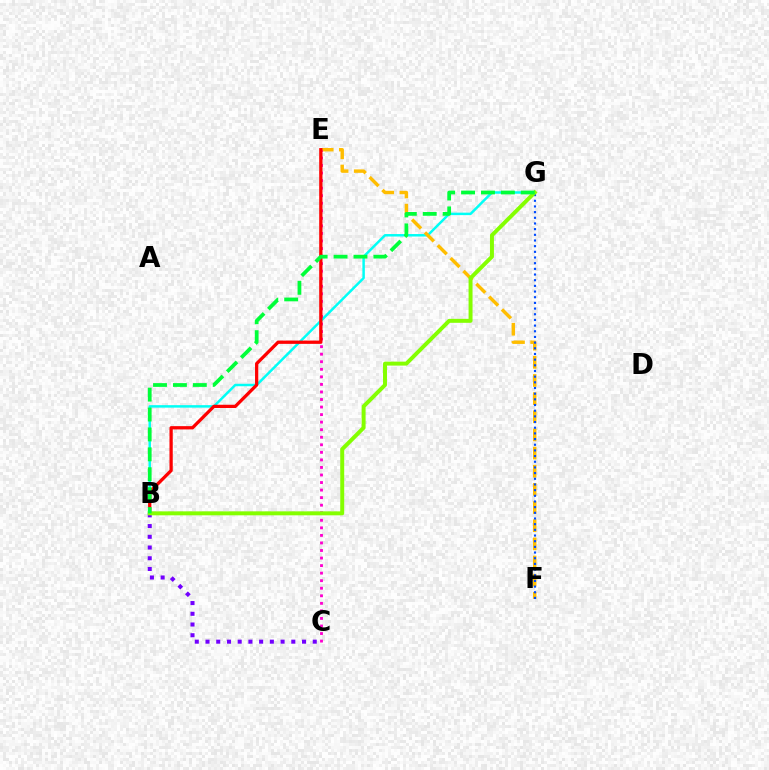{('B', 'G'): [{'color': '#00fff6', 'line_style': 'solid', 'thickness': 1.78}, {'color': '#84ff00', 'line_style': 'solid', 'thickness': 2.85}, {'color': '#00ff39', 'line_style': 'dashed', 'thickness': 2.7}], ('B', 'C'): [{'color': '#7200ff', 'line_style': 'dotted', 'thickness': 2.91}], ('E', 'F'): [{'color': '#ffbd00', 'line_style': 'dashed', 'thickness': 2.47}], ('F', 'G'): [{'color': '#004bff', 'line_style': 'dotted', 'thickness': 1.54}], ('C', 'E'): [{'color': '#ff00cf', 'line_style': 'dotted', 'thickness': 2.05}], ('B', 'E'): [{'color': '#ff0000', 'line_style': 'solid', 'thickness': 2.35}]}